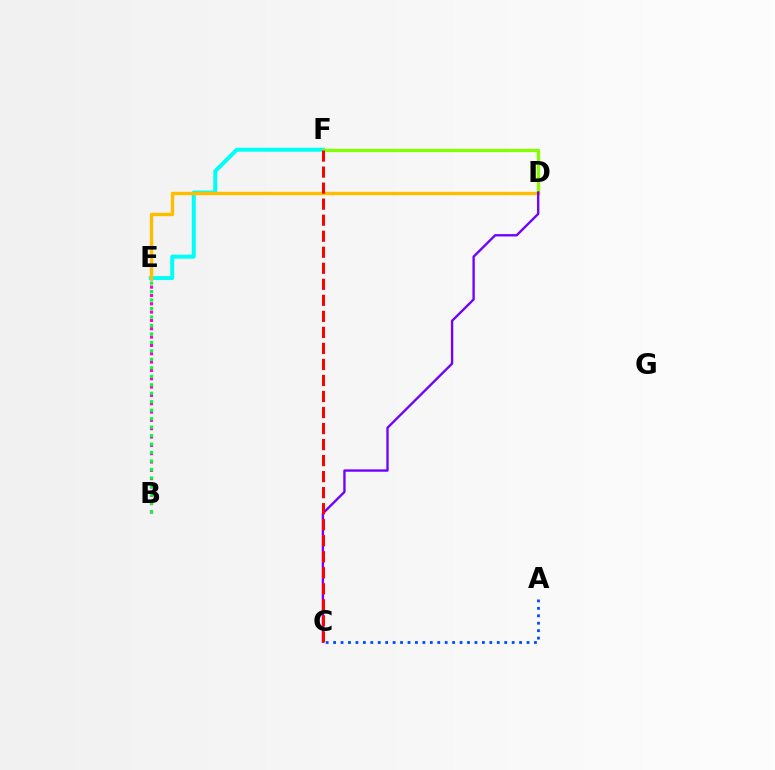{('B', 'E'): [{'color': '#ff00cf', 'line_style': 'dotted', 'thickness': 2.26}, {'color': '#00ff39', 'line_style': 'dotted', 'thickness': 2.3}], ('A', 'C'): [{'color': '#004bff', 'line_style': 'dotted', 'thickness': 2.02}], ('E', 'F'): [{'color': '#00fff6', 'line_style': 'solid', 'thickness': 2.87}], ('D', 'F'): [{'color': '#84ff00', 'line_style': 'solid', 'thickness': 2.34}], ('D', 'E'): [{'color': '#ffbd00', 'line_style': 'solid', 'thickness': 2.43}], ('C', 'D'): [{'color': '#7200ff', 'line_style': 'solid', 'thickness': 1.69}], ('C', 'F'): [{'color': '#ff0000', 'line_style': 'dashed', 'thickness': 2.18}]}